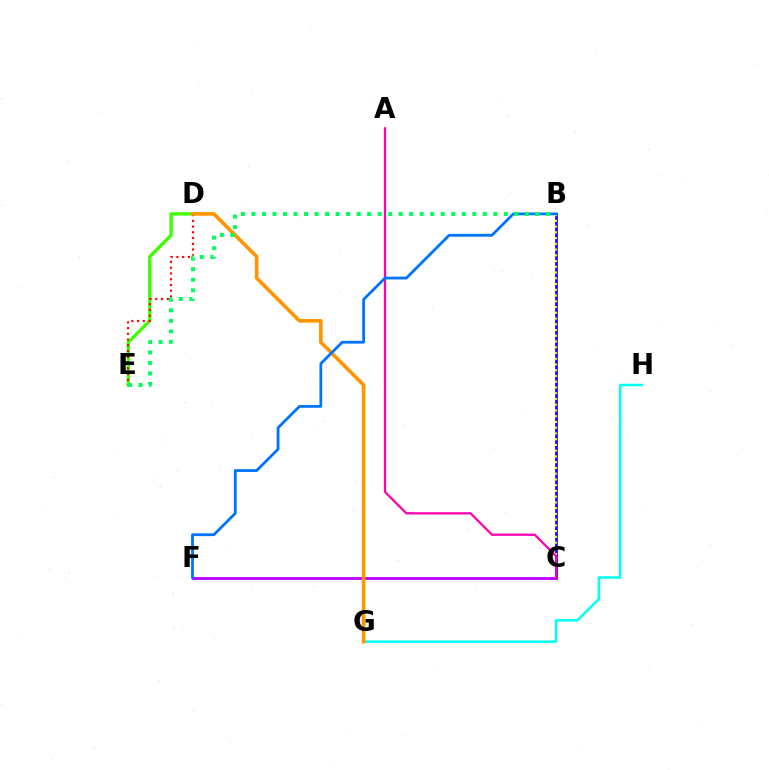{('G', 'H'): [{'color': '#00fff6', 'line_style': 'solid', 'thickness': 1.81}], ('B', 'C'): [{'color': '#2500ff', 'line_style': 'solid', 'thickness': 2.01}, {'color': '#d1ff00', 'line_style': 'dotted', 'thickness': 1.56}], ('D', 'E'): [{'color': '#3dff00', 'line_style': 'solid', 'thickness': 2.38}, {'color': '#ff0000', 'line_style': 'dotted', 'thickness': 1.56}], ('C', 'F'): [{'color': '#b900ff', 'line_style': 'solid', 'thickness': 2.05}], ('A', 'C'): [{'color': '#ff00ac', 'line_style': 'solid', 'thickness': 1.62}], ('D', 'G'): [{'color': '#ff9400', 'line_style': 'solid', 'thickness': 2.6}], ('B', 'F'): [{'color': '#0074ff', 'line_style': 'solid', 'thickness': 2.01}], ('B', 'E'): [{'color': '#00ff5c', 'line_style': 'dotted', 'thickness': 2.86}]}